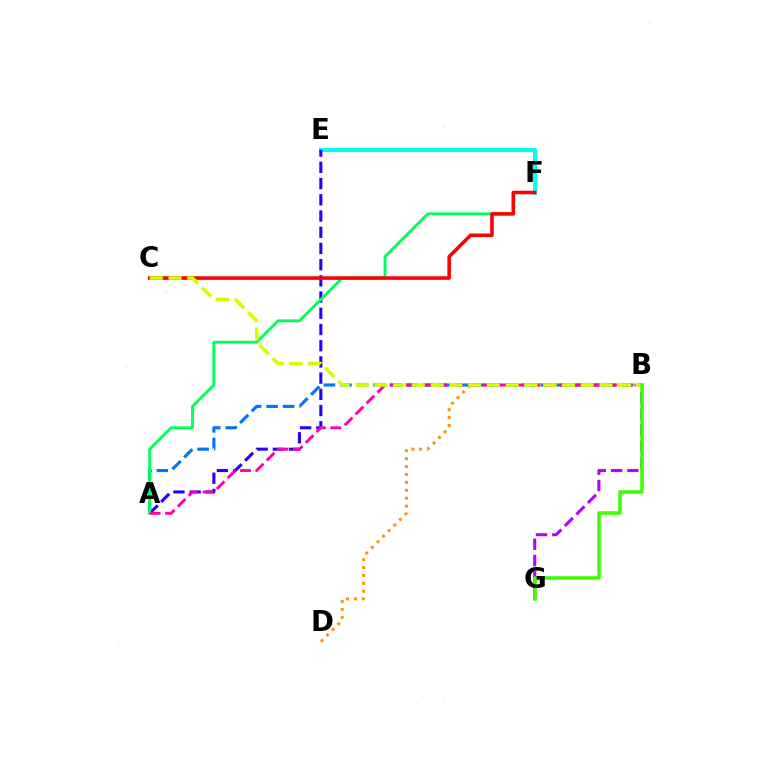{('B', 'G'): [{'color': '#b900ff', 'line_style': 'dashed', 'thickness': 2.22}, {'color': '#3dff00', 'line_style': 'solid', 'thickness': 2.55}], ('E', 'F'): [{'color': '#00fff6', 'line_style': 'solid', 'thickness': 2.88}], ('A', 'B'): [{'color': '#0074ff', 'line_style': 'dashed', 'thickness': 2.25}, {'color': '#ff00ac', 'line_style': 'dashed', 'thickness': 2.1}], ('A', 'E'): [{'color': '#2500ff', 'line_style': 'dashed', 'thickness': 2.2}], ('B', 'D'): [{'color': '#ff9400', 'line_style': 'dotted', 'thickness': 2.15}], ('A', 'F'): [{'color': '#00ff5c', 'line_style': 'solid', 'thickness': 2.09}], ('C', 'F'): [{'color': '#ff0000', 'line_style': 'solid', 'thickness': 2.57}], ('B', 'C'): [{'color': '#d1ff00', 'line_style': 'dashed', 'thickness': 2.55}]}